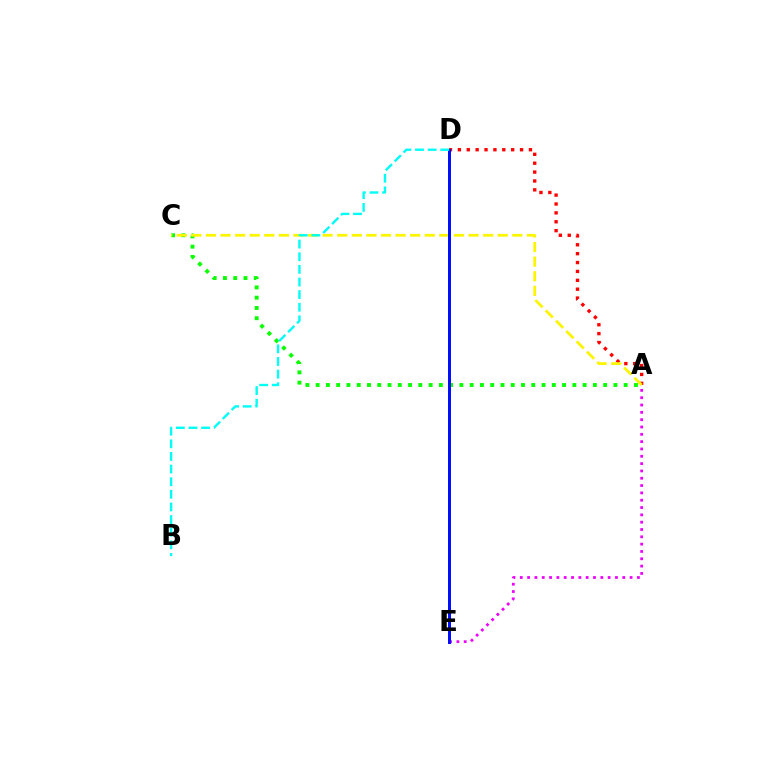{('A', 'C'): [{'color': '#08ff00', 'line_style': 'dotted', 'thickness': 2.79}, {'color': '#fcf500', 'line_style': 'dashed', 'thickness': 1.98}], ('A', 'E'): [{'color': '#ee00ff', 'line_style': 'dotted', 'thickness': 1.99}], ('A', 'D'): [{'color': '#ff0000', 'line_style': 'dotted', 'thickness': 2.41}], ('D', 'E'): [{'color': '#0010ff', 'line_style': 'solid', 'thickness': 2.15}], ('B', 'D'): [{'color': '#00fff6', 'line_style': 'dashed', 'thickness': 1.72}]}